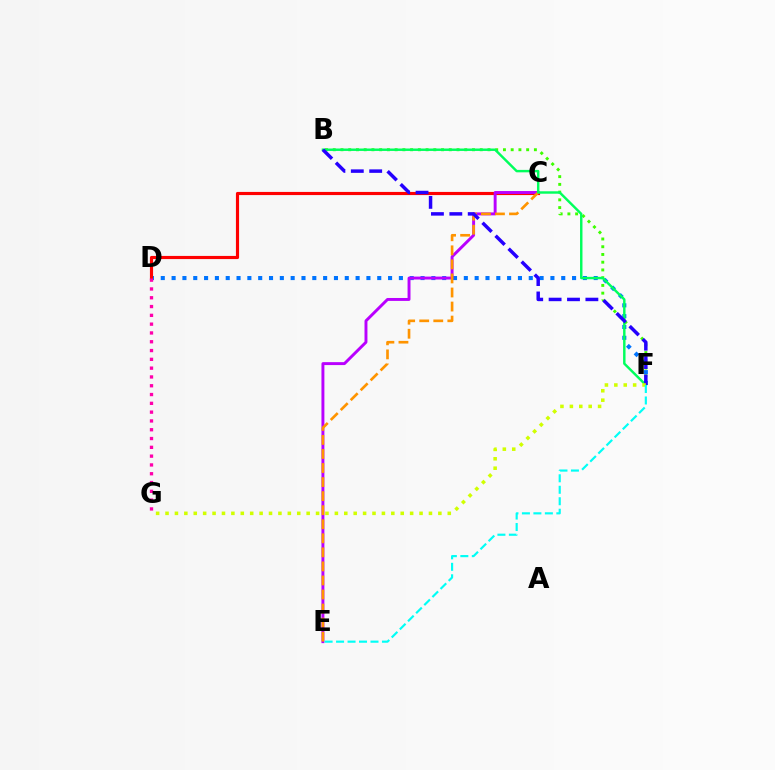{('D', 'F'): [{'color': '#0074ff', 'line_style': 'dotted', 'thickness': 2.94}], ('B', 'F'): [{'color': '#3dff00', 'line_style': 'dotted', 'thickness': 2.1}, {'color': '#00ff5c', 'line_style': 'solid', 'thickness': 1.76}, {'color': '#2500ff', 'line_style': 'dashed', 'thickness': 2.5}], ('C', 'D'): [{'color': '#ff0000', 'line_style': 'solid', 'thickness': 2.27}], ('C', 'E'): [{'color': '#b900ff', 'line_style': 'solid', 'thickness': 2.11}, {'color': '#ff9400', 'line_style': 'dashed', 'thickness': 1.91}], ('D', 'G'): [{'color': '#ff00ac', 'line_style': 'dotted', 'thickness': 2.39}], ('F', 'G'): [{'color': '#d1ff00', 'line_style': 'dotted', 'thickness': 2.56}], ('E', 'F'): [{'color': '#00fff6', 'line_style': 'dashed', 'thickness': 1.56}]}